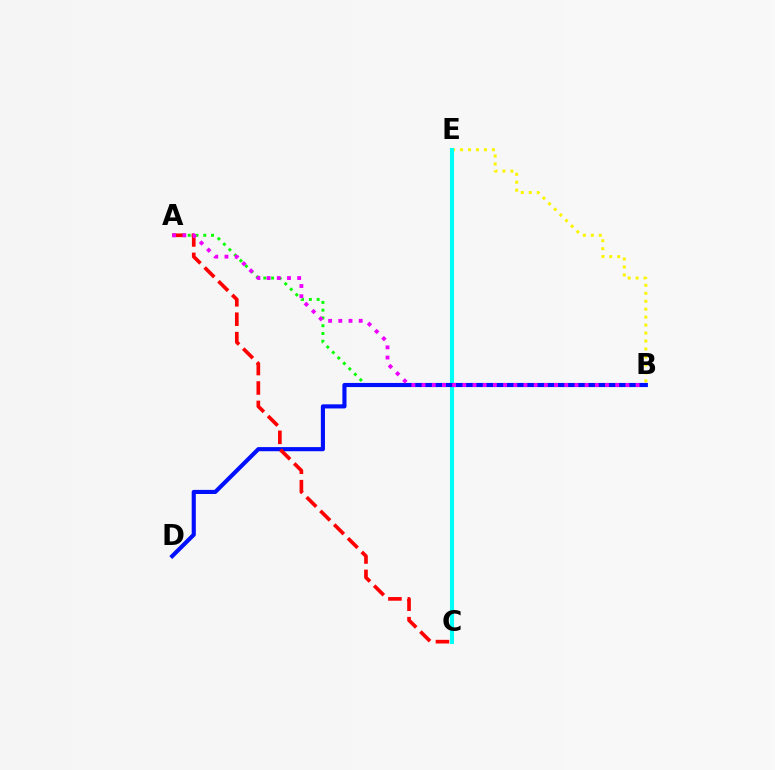{('A', 'B'): [{'color': '#08ff00', 'line_style': 'dotted', 'thickness': 2.11}, {'color': '#ee00ff', 'line_style': 'dotted', 'thickness': 2.77}], ('B', 'E'): [{'color': '#fcf500', 'line_style': 'dotted', 'thickness': 2.16}], ('C', 'E'): [{'color': '#00fff6', 'line_style': 'solid', 'thickness': 2.96}], ('B', 'D'): [{'color': '#0010ff', 'line_style': 'solid', 'thickness': 2.97}], ('A', 'C'): [{'color': '#ff0000', 'line_style': 'dashed', 'thickness': 2.64}]}